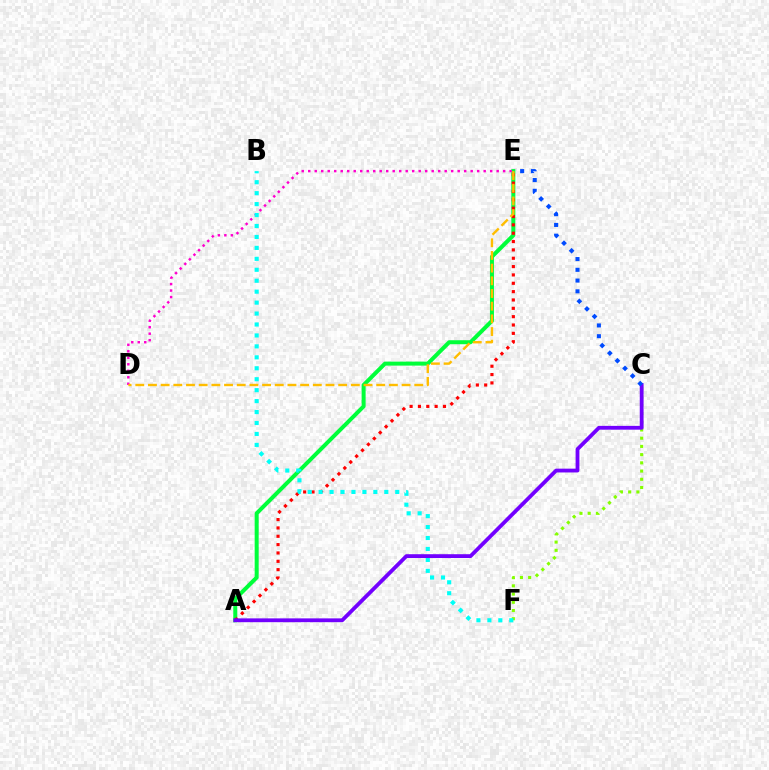{('A', 'E'): [{'color': '#00ff39', 'line_style': 'solid', 'thickness': 2.89}, {'color': '#ff0000', 'line_style': 'dotted', 'thickness': 2.27}], ('C', 'F'): [{'color': '#84ff00', 'line_style': 'dotted', 'thickness': 2.23}], ('D', 'E'): [{'color': '#ff00cf', 'line_style': 'dotted', 'thickness': 1.77}, {'color': '#ffbd00', 'line_style': 'dashed', 'thickness': 1.72}], ('B', 'F'): [{'color': '#00fff6', 'line_style': 'dotted', 'thickness': 2.97}], ('A', 'C'): [{'color': '#7200ff', 'line_style': 'solid', 'thickness': 2.74}], ('C', 'E'): [{'color': '#004bff', 'line_style': 'dotted', 'thickness': 2.92}]}